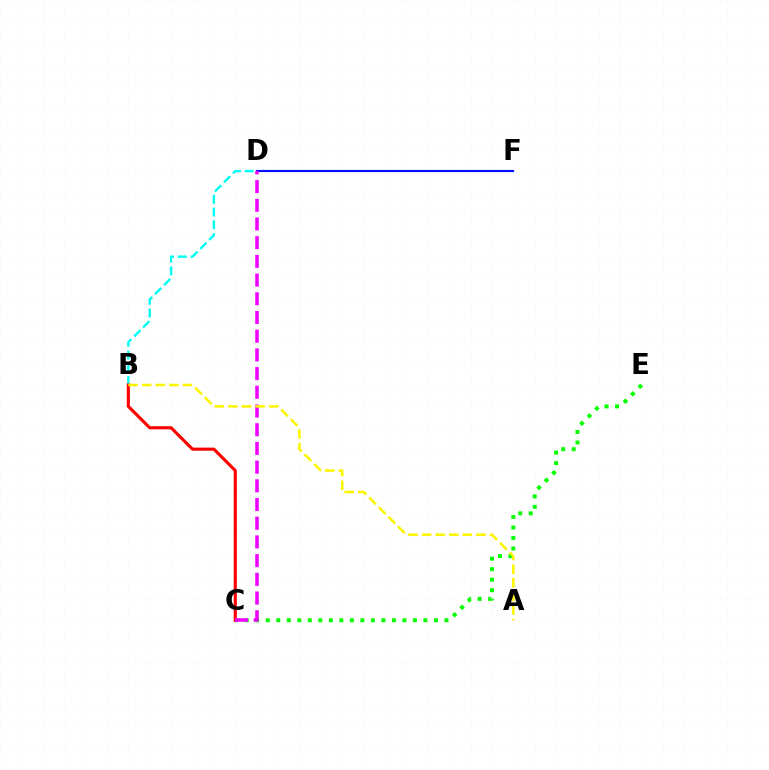{('C', 'E'): [{'color': '#08ff00', 'line_style': 'dotted', 'thickness': 2.86}], ('B', 'D'): [{'color': '#00fff6', 'line_style': 'dashed', 'thickness': 1.73}], ('B', 'C'): [{'color': '#ff0000', 'line_style': 'solid', 'thickness': 2.25}], ('D', 'F'): [{'color': '#0010ff', 'line_style': 'solid', 'thickness': 1.55}], ('C', 'D'): [{'color': '#ee00ff', 'line_style': 'dashed', 'thickness': 2.54}], ('A', 'B'): [{'color': '#fcf500', 'line_style': 'dashed', 'thickness': 1.85}]}